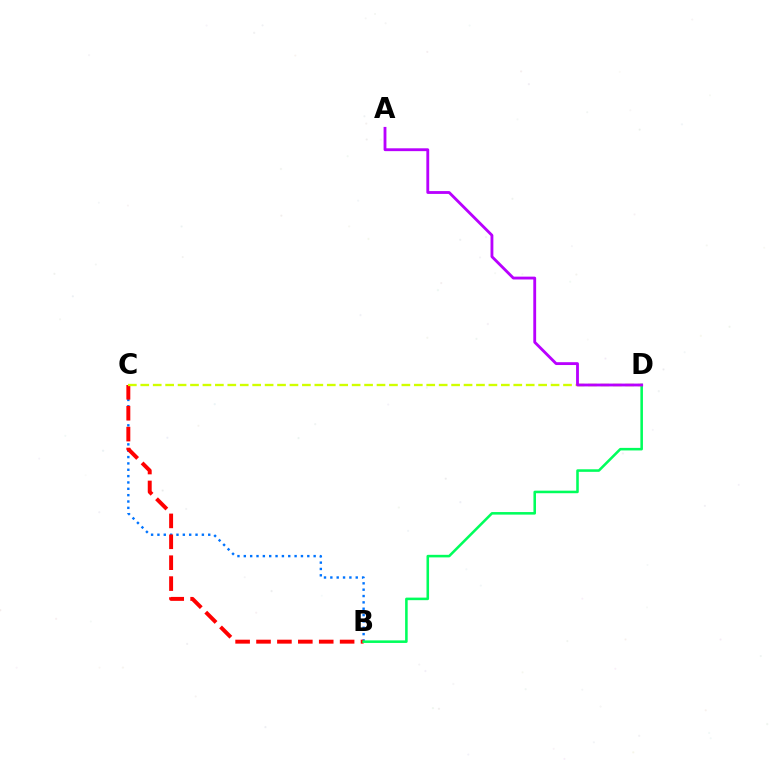{('B', 'C'): [{'color': '#0074ff', 'line_style': 'dotted', 'thickness': 1.72}, {'color': '#ff0000', 'line_style': 'dashed', 'thickness': 2.84}], ('B', 'D'): [{'color': '#00ff5c', 'line_style': 'solid', 'thickness': 1.84}], ('C', 'D'): [{'color': '#d1ff00', 'line_style': 'dashed', 'thickness': 1.69}], ('A', 'D'): [{'color': '#b900ff', 'line_style': 'solid', 'thickness': 2.04}]}